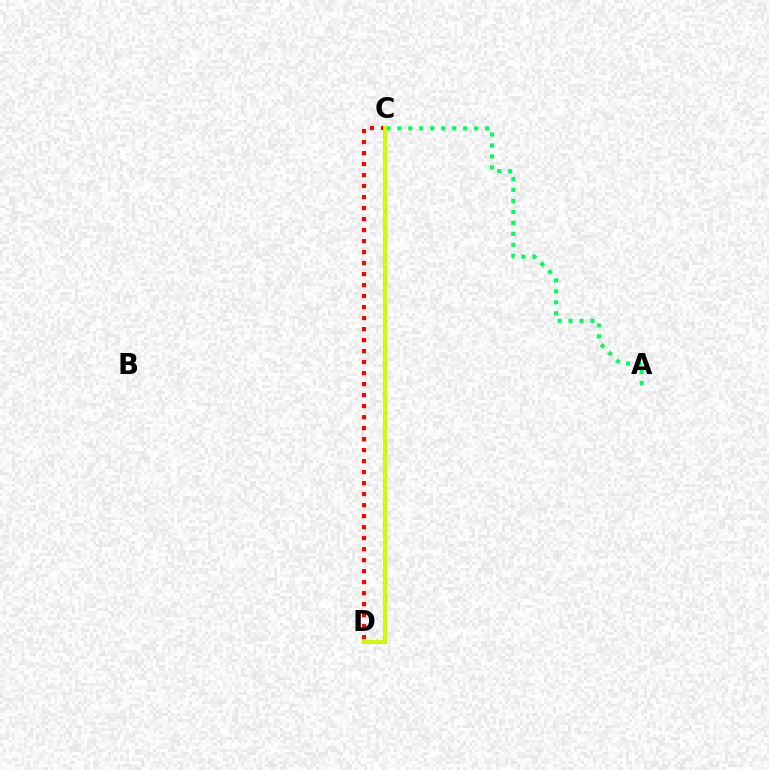{('C', 'D'): [{'color': '#ff0000', 'line_style': 'dotted', 'thickness': 2.99}, {'color': '#b900ff', 'line_style': 'dotted', 'thickness': 2.68}, {'color': '#0074ff', 'line_style': 'solid', 'thickness': 2.84}, {'color': '#d1ff00', 'line_style': 'solid', 'thickness': 2.8}], ('A', 'C'): [{'color': '#00ff5c', 'line_style': 'dotted', 'thickness': 2.98}]}